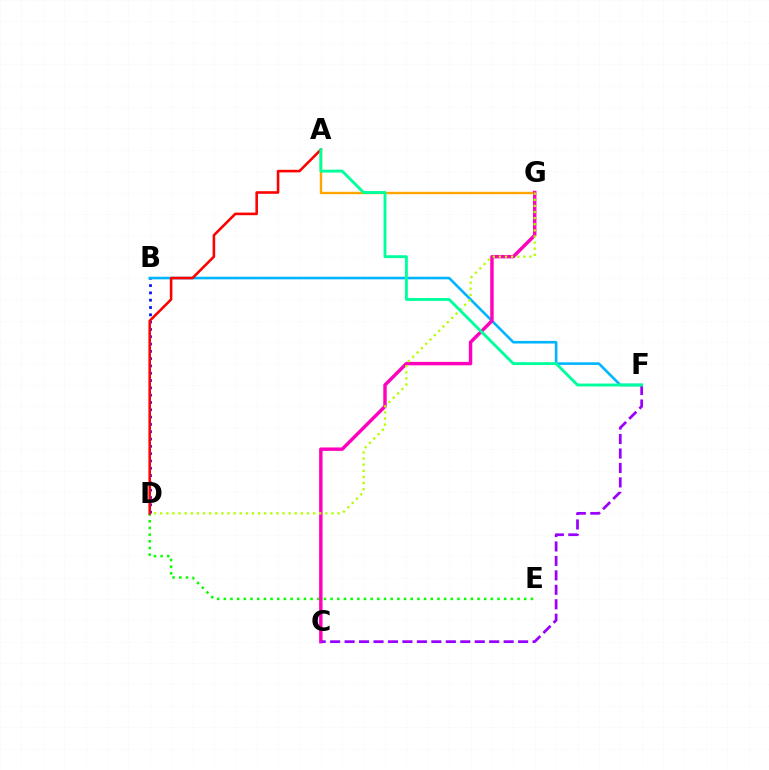{('B', 'D'): [{'color': '#0010ff', 'line_style': 'dotted', 'thickness': 1.99}], ('D', 'E'): [{'color': '#08ff00', 'line_style': 'dotted', 'thickness': 1.81}], ('A', 'G'): [{'color': '#ffa500', 'line_style': 'solid', 'thickness': 1.72}], ('B', 'F'): [{'color': '#00b5ff', 'line_style': 'solid', 'thickness': 1.88}], ('C', 'G'): [{'color': '#ff00bd', 'line_style': 'solid', 'thickness': 2.47}], ('D', 'G'): [{'color': '#b3ff00', 'line_style': 'dotted', 'thickness': 1.66}], ('C', 'F'): [{'color': '#9b00ff', 'line_style': 'dashed', 'thickness': 1.96}], ('A', 'D'): [{'color': '#ff0000', 'line_style': 'solid', 'thickness': 1.86}], ('A', 'F'): [{'color': '#00ff9d', 'line_style': 'solid', 'thickness': 2.08}]}